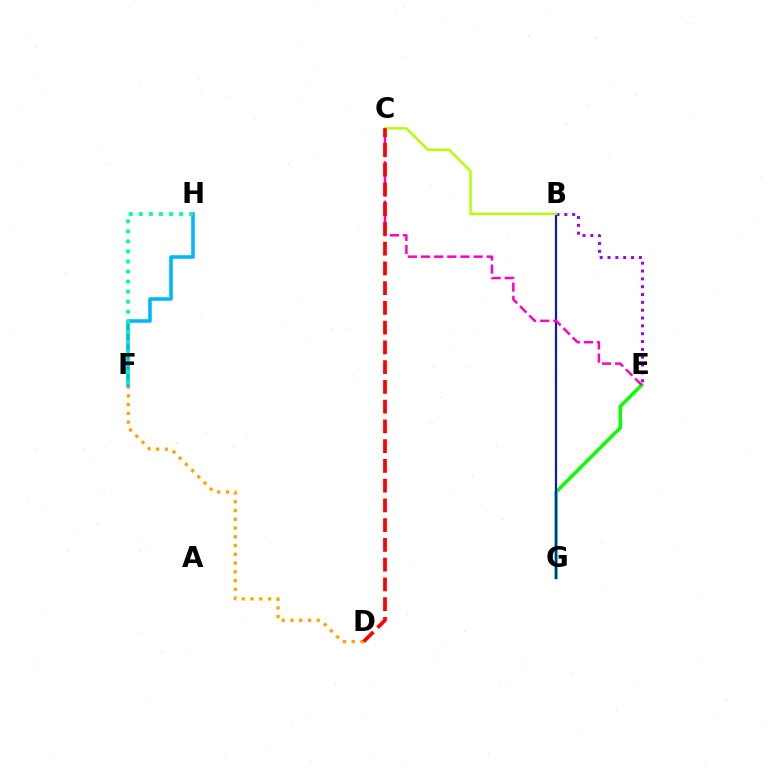{('B', 'E'): [{'color': '#9b00ff', 'line_style': 'dotted', 'thickness': 2.13}], ('E', 'G'): [{'color': '#08ff00', 'line_style': 'solid', 'thickness': 2.51}], ('B', 'G'): [{'color': '#0010ff', 'line_style': 'solid', 'thickness': 1.54}], ('D', 'F'): [{'color': '#ffa500', 'line_style': 'dotted', 'thickness': 2.38}], ('B', 'C'): [{'color': '#b3ff00', 'line_style': 'solid', 'thickness': 1.74}], ('C', 'E'): [{'color': '#ff00bd', 'line_style': 'dashed', 'thickness': 1.79}], ('C', 'D'): [{'color': '#ff0000', 'line_style': 'dashed', 'thickness': 2.68}], ('F', 'H'): [{'color': '#00b5ff', 'line_style': 'solid', 'thickness': 2.55}, {'color': '#00ff9d', 'line_style': 'dotted', 'thickness': 2.73}]}